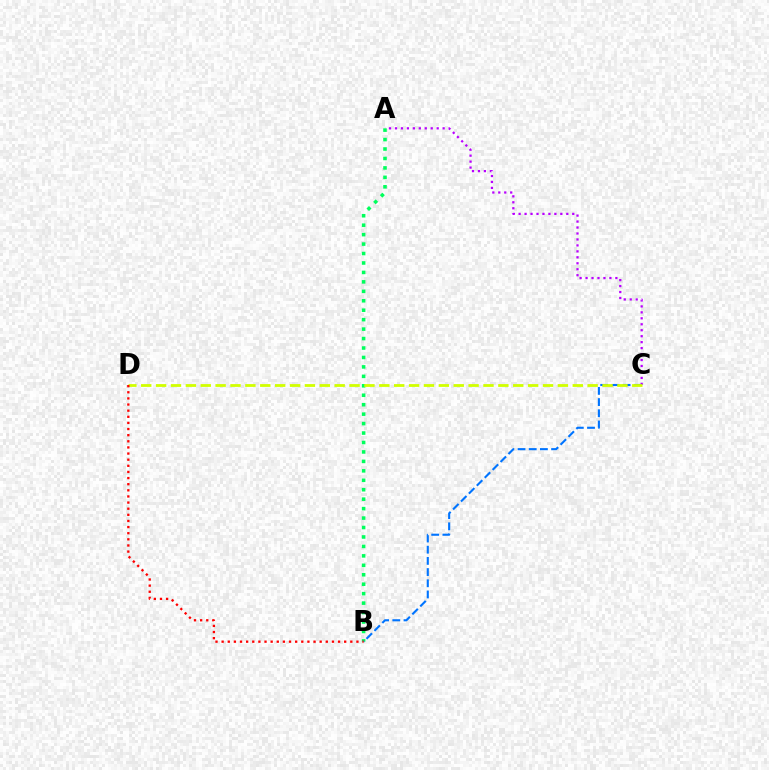{('A', 'C'): [{'color': '#b900ff', 'line_style': 'dotted', 'thickness': 1.62}], ('A', 'B'): [{'color': '#00ff5c', 'line_style': 'dotted', 'thickness': 2.57}], ('B', 'C'): [{'color': '#0074ff', 'line_style': 'dashed', 'thickness': 1.52}], ('C', 'D'): [{'color': '#d1ff00', 'line_style': 'dashed', 'thickness': 2.02}], ('B', 'D'): [{'color': '#ff0000', 'line_style': 'dotted', 'thickness': 1.66}]}